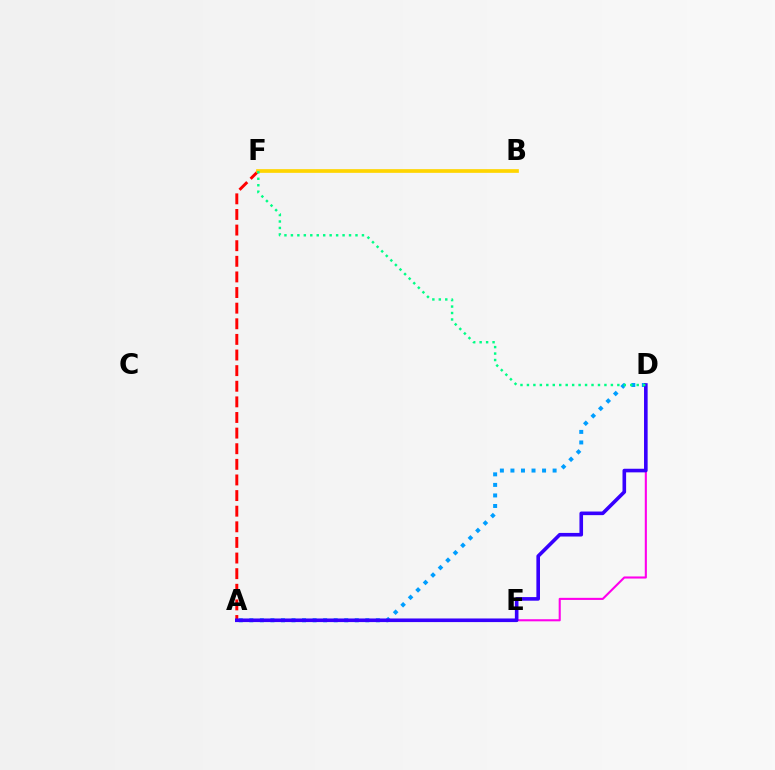{('A', 'D'): [{'color': '#009eff', 'line_style': 'dotted', 'thickness': 2.86}, {'color': '#3700ff', 'line_style': 'solid', 'thickness': 2.6}], ('D', 'E'): [{'color': '#ff00ed', 'line_style': 'solid', 'thickness': 1.51}], ('A', 'E'): [{'color': '#4fff00', 'line_style': 'dotted', 'thickness': 2.18}], ('A', 'F'): [{'color': '#ff0000', 'line_style': 'dashed', 'thickness': 2.12}], ('B', 'F'): [{'color': '#ffd500', 'line_style': 'solid', 'thickness': 2.66}], ('D', 'F'): [{'color': '#00ff86', 'line_style': 'dotted', 'thickness': 1.75}]}